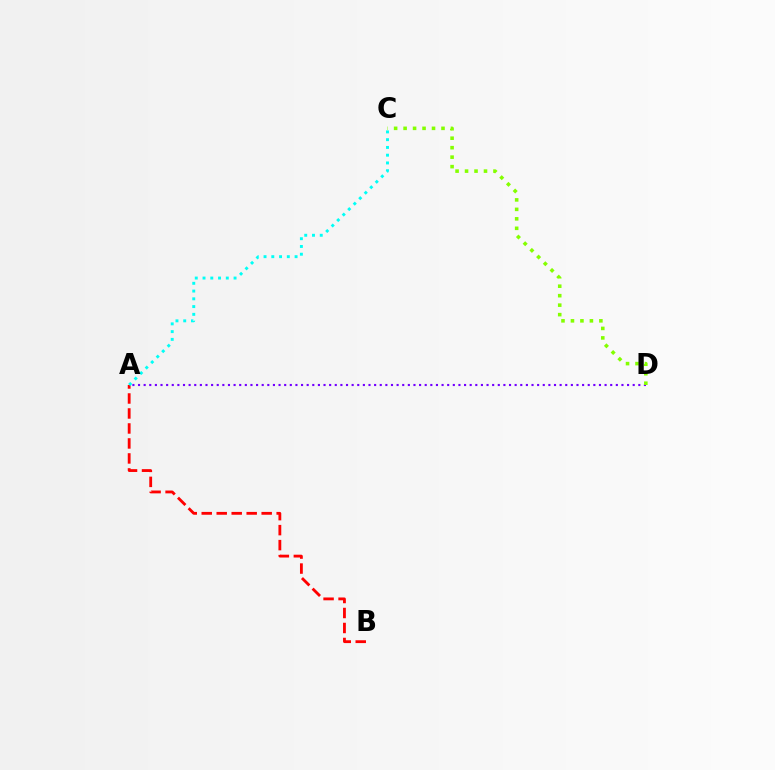{('A', 'D'): [{'color': '#7200ff', 'line_style': 'dotted', 'thickness': 1.53}], ('A', 'B'): [{'color': '#ff0000', 'line_style': 'dashed', 'thickness': 2.04}], ('A', 'C'): [{'color': '#00fff6', 'line_style': 'dotted', 'thickness': 2.11}], ('C', 'D'): [{'color': '#84ff00', 'line_style': 'dotted', 'thickness': 2.57}]}